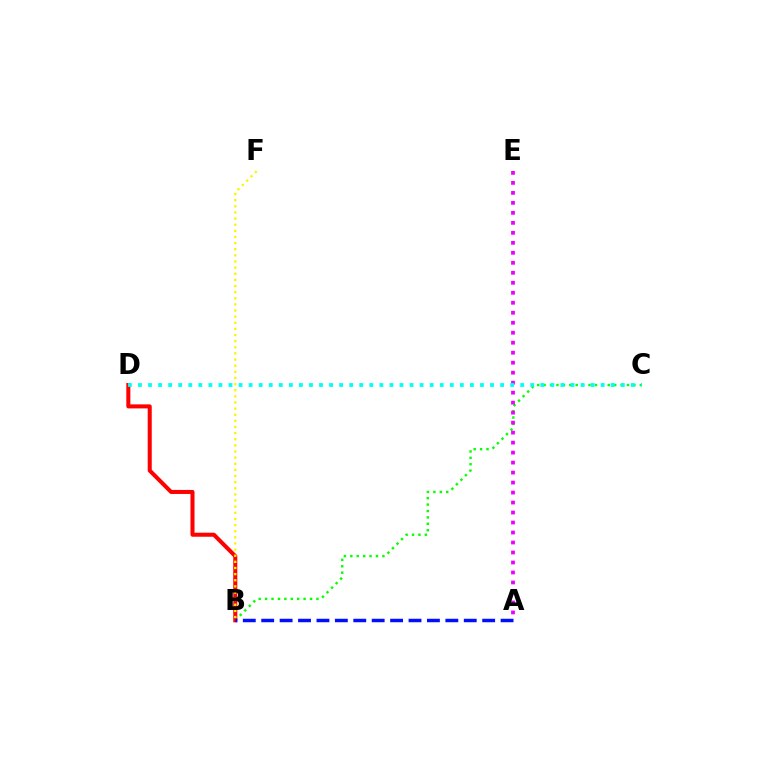{('B', 'C'): [{'color': '#08ff00', 'line_style': 'dotted', 'thickness': 1.74}], ('B', 'D'): [{'color': '#ff0000', 'line_style': 'solid', 'thickness': 2.91}], ('A', 'B'): [{'color': '#0010ff', 'line_style': 'dashed', 'thickness': 2.5}], ('A', 'E'): [{'color': '#ee00ff', 'line_style': 'dotted', 'thickness': 2.71}], ('B', 'F'): [{'color': '#fcf500', 'line_style': 'dotted', 'thickness': 1.67}], ('C', 'D'): [{'color': '#00fff6', 'line_style': 'dotted', 'thickness': 2.73}]}